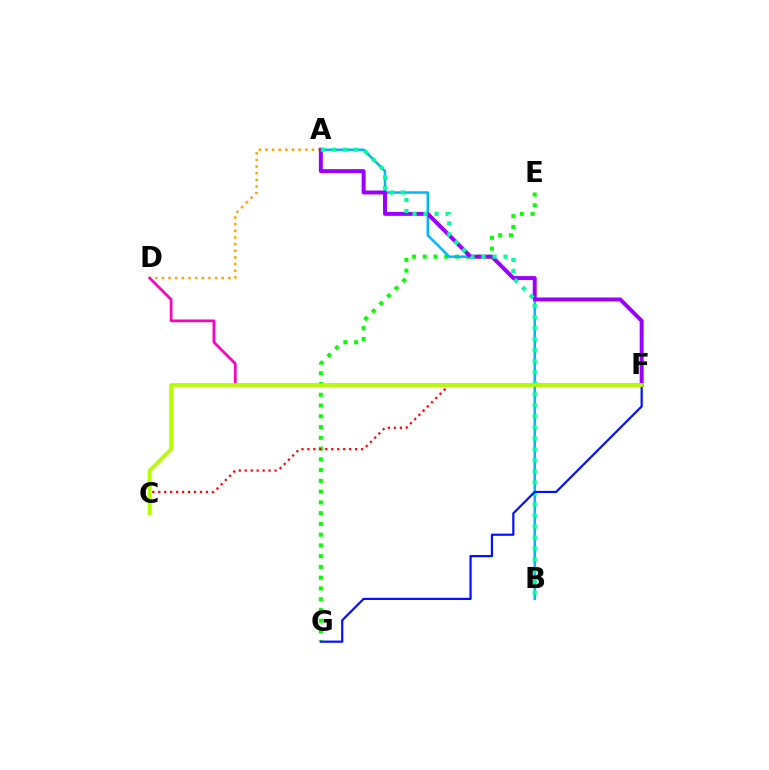{('A', 'D'): [{'color': '#ffa500', 'line_style': 'dotted', 'thickness': 1.81}], ('E', 'G'): [{'color': '#08ff00', 'line_style': 'dotted', 'thickness': 2.92}], ('A', 'B'): [{'color': '#00b5ff', 'line_style': 'solid', 'thickness': 1.77}, {'color': '#00ff9d', 'line_style': 'dotted', 'thickness': 2.99}], ('D', 'F'): [{'color': '#ff00bd', 'line_style': 'solid', 'thickness': 1.96}], ('A', 'F'): [{'color': '#9b00ff', 'line_style': 'solid', 'thickness': 2.85}], ('F', 'G'): [{'color': '#0010ff', 'line_style': 'solid', 'thickness': 1.57}], ('C', 'F'): [{'color': '#ff0000', 'line_style': 'dotted', 'thickness': 1.62}, {'color': '#b3ff00', 'line_style': 'solid', 'thickness': 2.72}]}